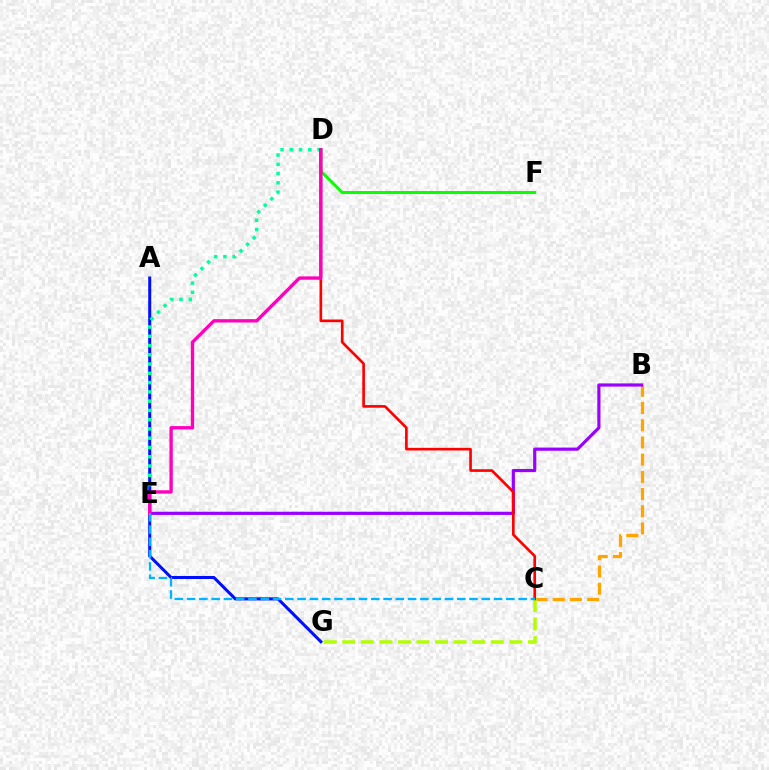{('B', 'C'): [{'color': '#ffa500', 'line_style': 'dashed', 'thickness': 2.34}], ('A', 'G'): [{'color': '#0010ff', 'line_style': 'solid', 'thickness': 2.19}], ('D', 'F'): [{'color': '#08ff00', 'line_style': 'solid', 'thickness': 2.16}], ('C', 'G'): [{'color': '#b3ff00', 'line_style': 'dashed', 'thickness': 2.52}], ('D', 'E'): [{'color': '#00ff9d', 'line_style': 'dotted', 'thickness': 2.52}, {'color': '#ff00bd', 'line_style': 'solid', 'thickness': 2.4}], ('B', 'E'): [{'color': '#9b00ff', 'line_style': 'solid', 'thickness': 2.29}], ('C', 'D'): [{'color': '#ff0000', 'line_style': 'solid', 'thickness': 1.91}], ('C', 'E'): [{'color': '#00b5ff', 'line_style': 'dashed', 'thickness': 1.67}]}